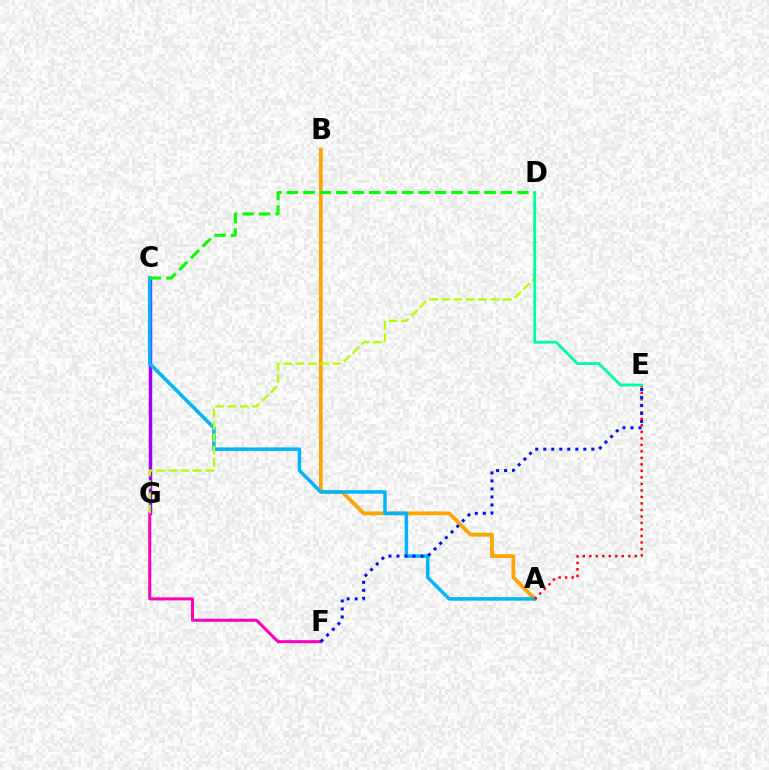{('C', 'G'): [{'color': '#9b00ff', 'line_style': 'solid', 'thickness': 2.49}], ('A', 'B'): [{'color': '#ffa500', 'line_style': 'solid', 'thickness': 2.74}], ('A', 'C'): [{'color': '#00b5ff', 'line_style': 'solid', 'thickness': 2.52}], ('A', 'E'): [{'color': '#ff0000', 'line_style': 'dotted', 'thickness': 1.77}], ('F', 'G'): [{'color': '#ff00bd', 'line_style': 'solid', 'thickness': 2.18}], ('D', 'G'): [{'color': '#b3ff00', 'line_style': 'dashed', 'thickness': 1.67}], ('D', 'E'): [{'color': '#00ff9d', 'line_style': 'solid', 'thickness': 2.05}], ('E', 'F'): [{'color': '#0010ff', 'line_style': 'dotted', 'thickness': 2.18}], ('C', 'D'): [{'color': '#08ff00', 'line_style': 'dashed', 'thickness': 2.24}]}